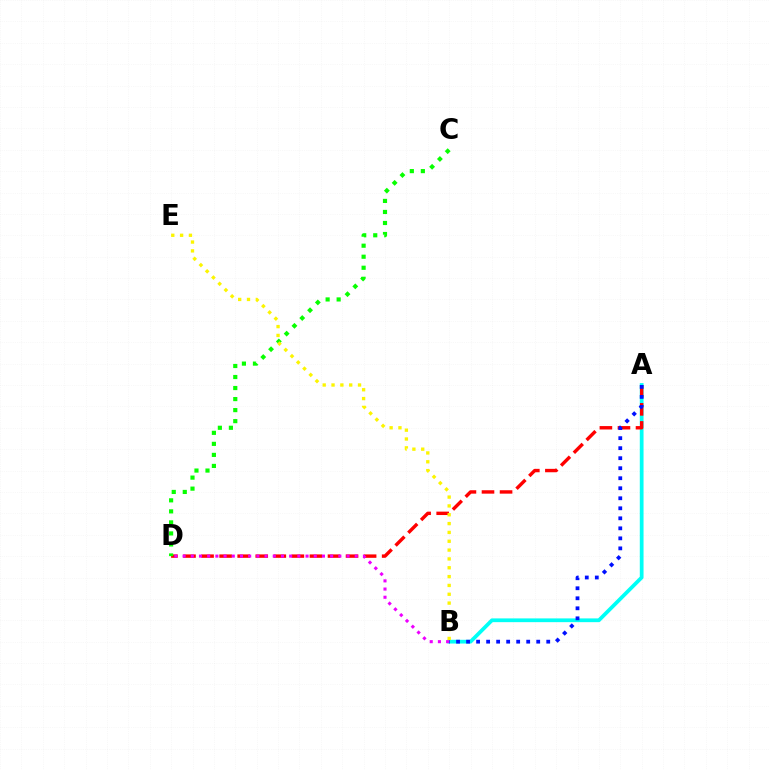{('A', 'B'): [{'color': '#00fff6', 'line_style': 'solid', 'thickness': 2.7}, {'color': '#0010ff', 'line_style': 'dotted', 'thickness': 2.72}], ('A', 'D'): [{'color': '#ff0000', 'line_style': 'dashed', 'thickness': 2.45}], ('B', 'D'): [{'color': '#ee00ff', 'line_style': 'dotted', 'thickness': 2.23}], ('C', 'D'): [{'color': '#08ff00', 'line_style': 'dotted', 'thickness': 3.0}], ('B', 'E'): [{'color': '#fcf500', 'line_style': 'dotted', 'thickness': 2.4}]}